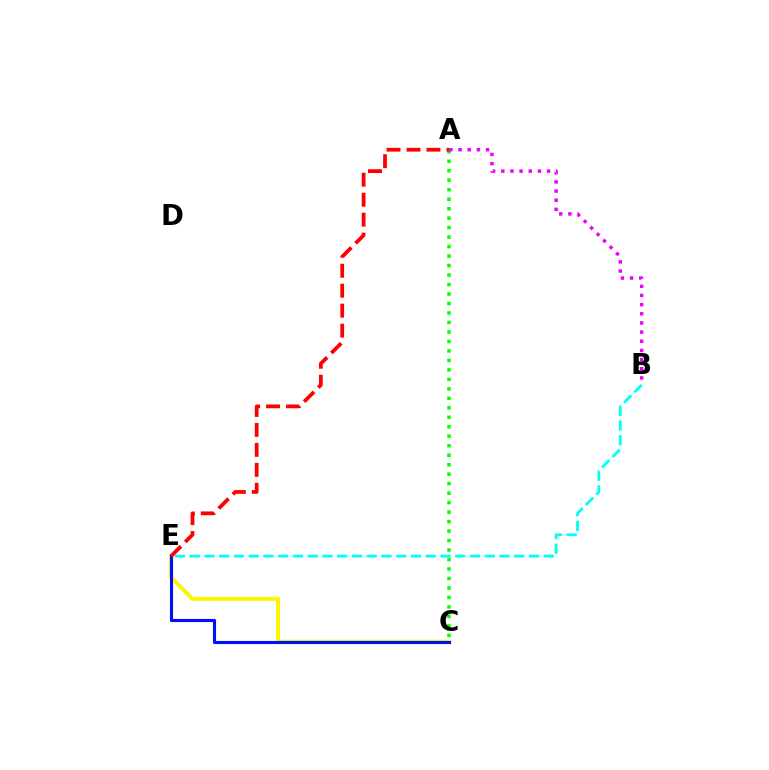{('A', 'C'): [{'color': '#08ff00', 'line_style': 'dotted', 'thickness': 2.58}], ('B', 'E'): [{'color': '#00fff6', 'line_style': 'dashed', 'thickness': 2.0}], ('C', 'E'): [{'color': '#fcf500', 'line_style': 'solid', 'thickness': 2.84}, {'color': '#0010ff', 'line_style': 'solid', 'thickness': 2.24}], ('A', 'B'): [{'color': '#ee00ff', 'line_style': 'dotted', 'thickness': 2.49}], ('A', 'E'): [{'color': '#ff0000', 'line_style': 'dashed', 'thickness': 2.71}]}